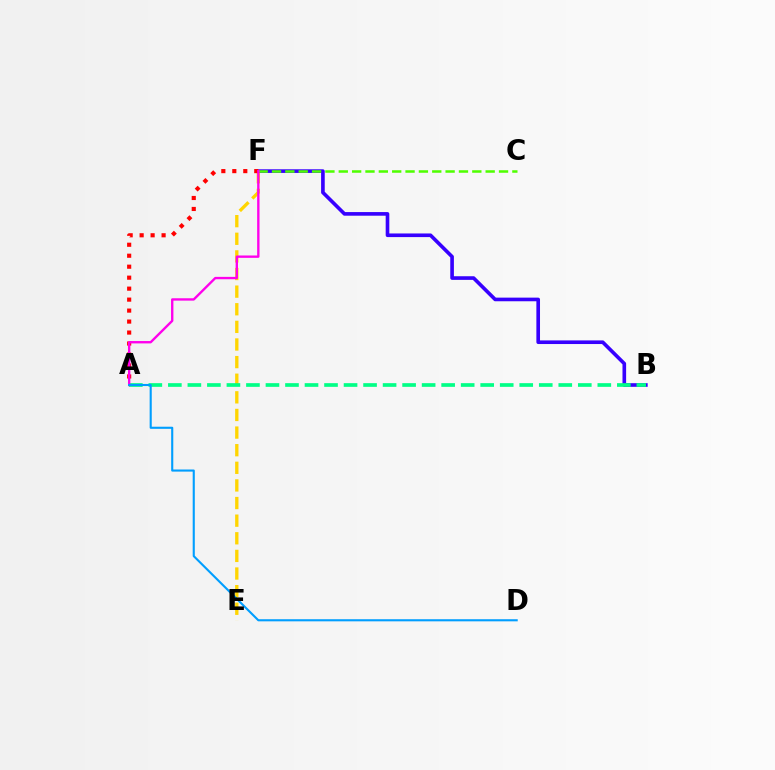{('E', 'F'): [{'color': '#ffd500', 'line_style': 'dashed', 'thickness': 2.39}], ('B', 'F'): [{'color': '#3700ff', 'line_style': 'solid', 'thickness': 2.62}], ('A', 'F'): [{'color': '#ff0000', 'line_style': 'dotted', 'thickness': 2.98}, {'color': '#ff00ed', 'line_style': 'solid', 'thickness': 1.7}], ('C', 'F'): [{'color': '#4fff00', 'line_style': 'dashed', 'thickness': 1.81}], ('A', 'B'): [{'color': '#00ff86', 'line_style': 'dashed', 'thickness': 2.65}], ('A', 'D'): [{'color': '#009eff', 'line_style': 'solid', 'thickness': 1.52}]}